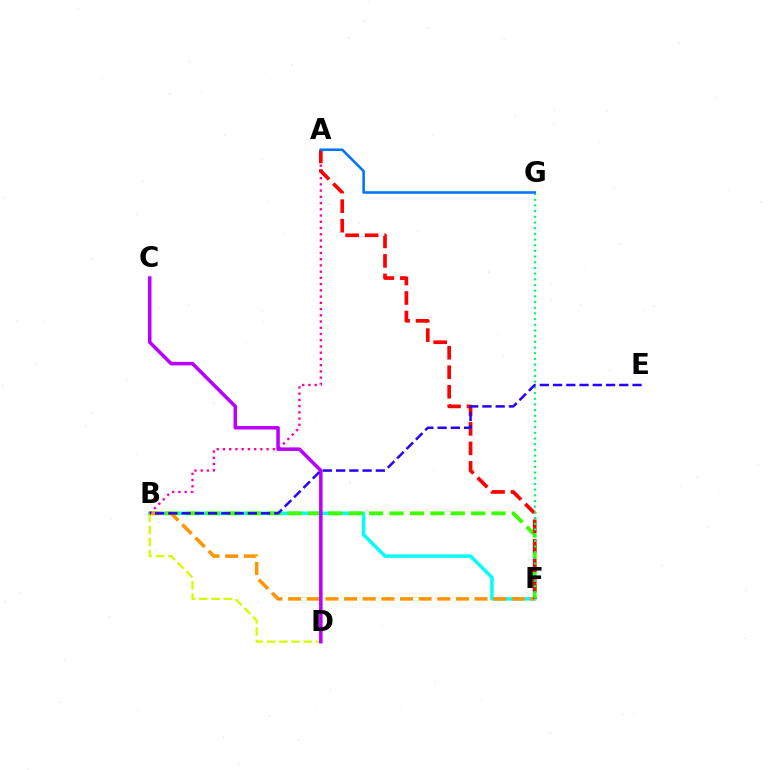{('B', 'F'): [{'color': '#00fff6', 'line_style': 'solid', 'thickness': 2.49}, {'color': '#3dff00', 'line_style': 'dashed', 'thickness': 2.77}, {'color': '#ff9400', 'line_style': 'dashed', 'thickness': 2.53}], ('A', 'B'): [{'color': '#ff00ac', 'line_style': 'dotted', 'thickness': 1.69}], ('B', 'D'): [{'color': '#d1ff00', 'line_style': 'dashed', 'thickness': 1.66}], ('A', 'F'): [{'color': '#ff0000', 'line_style': 'dashed', 'thickness': 2.65}], ('F', 'G'): [{'color': '#00ff5c', 'line_style': 'dotted', 'thickness': 1.54}], ('A', 'G'): [{'color': '#0074ff', 'line_style': 'solid', 'thickness': 1.84}], ('C', 'D'): [{'color': '#b900ff', 'line_style': 'solid', 'thickness': 2.54}], ('B', 'E'): [{'color': '#2500ff', 'line_style': 'dashed', 'thickness': 1.8}]}